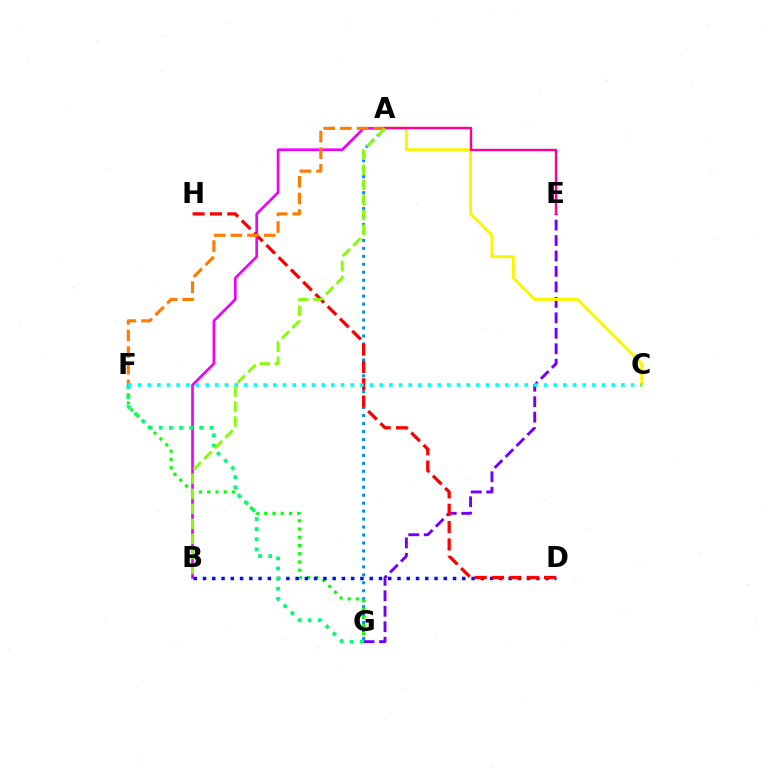{('A', 'B'): [{'color': '#ee00ff', 'line_style': 'solid', 'thickness': 1.92}, {'color': '#84ff00', 'line_style': 'dashed', 'thickness': 2.04}], ('A', 'G'): [{'color': '#008cff', 'line_style': 'dotted', 'thickness': 2.16}], ('F', 'G'): [{'color': '#08ff00', 'line_style': 'dotted', 'thickness': 2.24}, {'color': '#00ff74', 'line_style': 'dotted', 'thickness': 2.75}], ('E', 'G'): [{'color': '#7200ff', 'line_style': 'dashed', 'thickness': 2.1}], ('A', 'C'): [{'color': '#fcf500', 'line_style': 'solid', 'thickness': 2.09}], ('B', 'D'): [{'color': '#0010ff', 'line_style': 'dotted', 'thickness': 2.52}], ('D', 'H'): [{'color': '#ff0000', 'line_style': 'dashed', 'thickness': 2.36}], ('A', 'F'): [{'color': '#ff7c00', 'line_style': 'dashed', 'thickness': 2.26}], ('A', 'E'): [{'color': '#ff0094', 'line_style': 'solid', 'thickness': 1.74}], ('C', 'F'): [{'color': '#00fff6', 'line_style': 'dotted', 'thickness': 2.63}]}